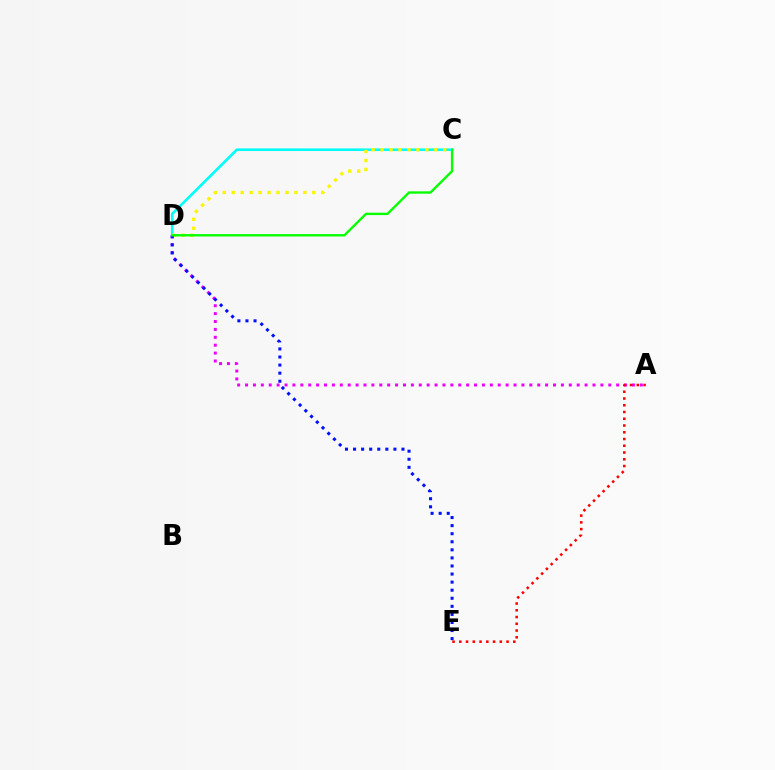{('C', 'D'): [{'color': '#00fff6', 'line_style': 'solid', 'thickness': 1.9}, {'color': '#fcf500', 'line_style': 'dotted', 'thickness': 2.43}, {'color': '#08ff00', 'line_style': 'solid', 'thickness': 1.71}], ('A', 'D'): [{'color': '#ee00ff', 'line_style': 'dotted', 'thickness': 2.15}], ('D', 'E'): [{'color': '#0010ff', 'line_style': 'dotted', 'thickness': 2.19}], ('A', 'E'): [{'color': '#ff0000', 'line_style': 'dotted', 'thickness': 1.83}]}